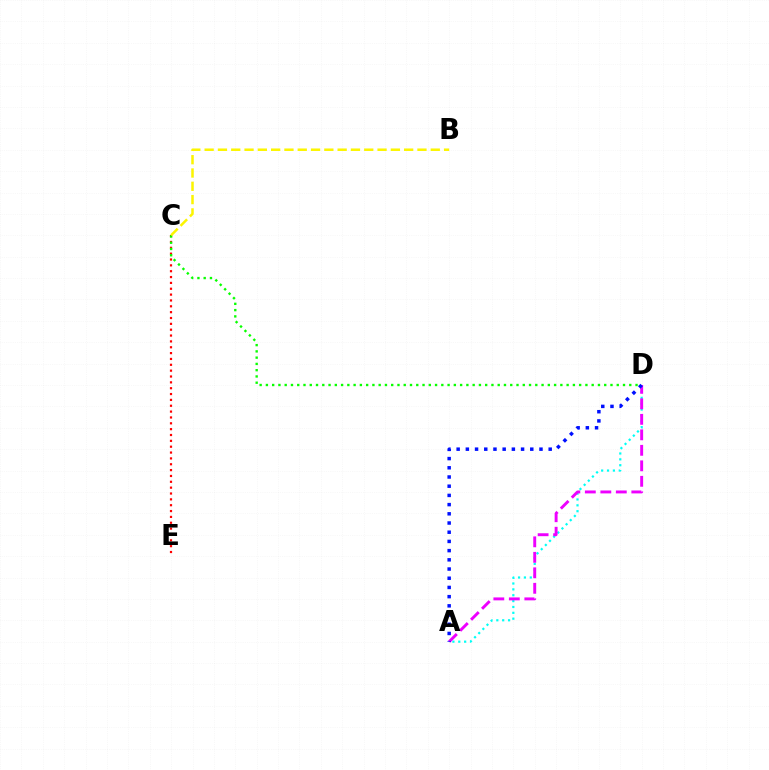{('A', 'D'): [{'color': '#00fff6', 'line_style': 'dotted', 'thickness': 1.59}, {'color': '#ee00ff', 'line_style': 'dashed', 'thickness': 2.1}, {'color': '#0010ff', 'line_style': 'dotted', 'thickness': 2.5}], ('C', 'E'): [{'color': '#ff0000', 'line_style': 'dotted', 'thickness': 1.59}], ('C', 'D'): [{'color': '#08ff00', 'line_style': 'dotted', 'thickness': 1.7}], ('B', 'C'): [{'color': '#fcf500', 'line_style': 'dashed', 'thickness': 1.81}]}